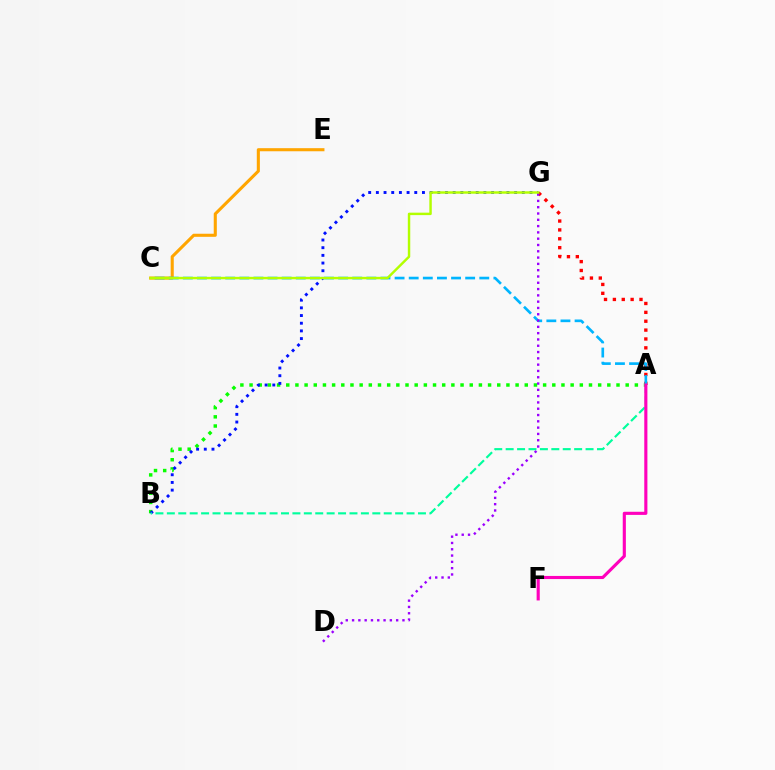{('A', 'G'): [{'color': '#ff0000', 'line_style': 'dotted', 'thickness': 2.41}], ('A', 'B'): [{'color': '#08ff00', 'line_style': 'dotted', 'thickness': 2.49}, {'color': '#00ff9d', 'line_style': 'dashed', 'thickness': 1.55}], ('C', 'E'): [{'color': '#ffa500', 'line_style': 'solid', 'thickness': 2.22}], ('B', 'G'): [{'color': '#0010ff', 'line_style': 'dotted', 'thickness': 2.09}], ('A', 'C'): [{'color': '#00b5ff', 'line_style': 'dashed', 'thickness': 1.92}], ('D', 'G'): [{'color': '#9b00ff', 'line_style': 'dotted', 'thickness': 1.71}], ('C', 'G'): [{'color': '#b3ff00', 'line_style': 'solid', 'thickness': 1.76}], ('A', 'F'): [{'color': '#ff00bd', 'line_style': 'solid', 'thickness': 2.25}]}